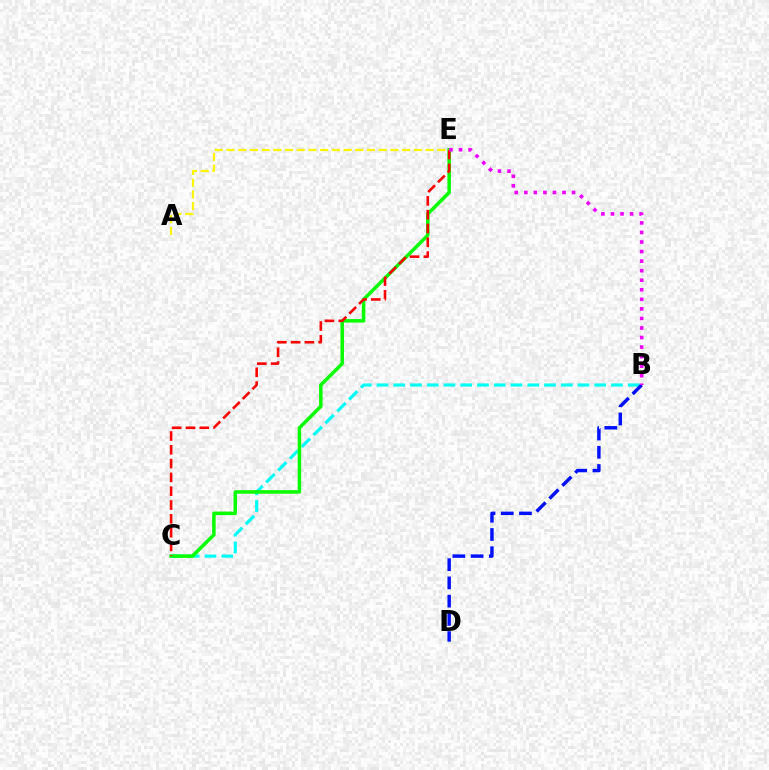{('B', 'C'): [{'color': '#00fff6', 'line_style': 'dashed', 'thickness': 2.28}], ('B', 'D'): [{'color': '#0010ff', 'line_style': 'dashed', 'thickness': 2.48}], ('C', 'E'): [{'color': '#08ff00', 'line_style': 'solid', 'thickness': 2.53}, {'color': '#ff0000', 'line_style': 'dashed', 'thickness': 1.88}], ('A', 'E'): [{'color': '#fcf500', 'line_style': 'dashed', 'thickness': 1.59}], ('B', 'E'): [{'color': '#ee00ff', 'line_style': 'dotted', 'thickness': 2.6}]}